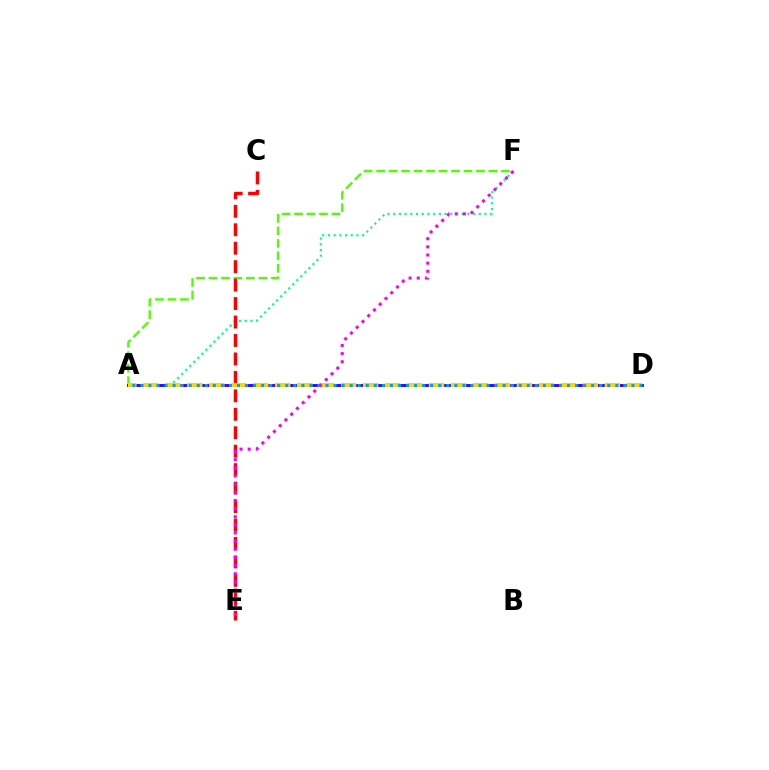{('A', 'F'): [{'color': '#4fff00', 'line_style': 'dashed', 'thickness': 1.7}, {'color': '#00ff86', 'line_style': 'dotted', 'thickness': 1.55}], ('A', 'D'): [{'color': '#3700ff', 'line_style': 'solid', 'thickness': 2.06}, {'color': '#ffd500', 'line_style': 'dashed', 'thickness': 2.99}, {'color': '#009eff', 'line_style': 'dotted', 'thickness': 2.19}], ('C', 'E'): [{'color': '#ff0000', 'line_style': 'dashed', 'thickness': 2.51}], ('E', 'F'): [{'color': '#ff00ed', 'line_style': 'dotted', 'thickness': 2.21}]}